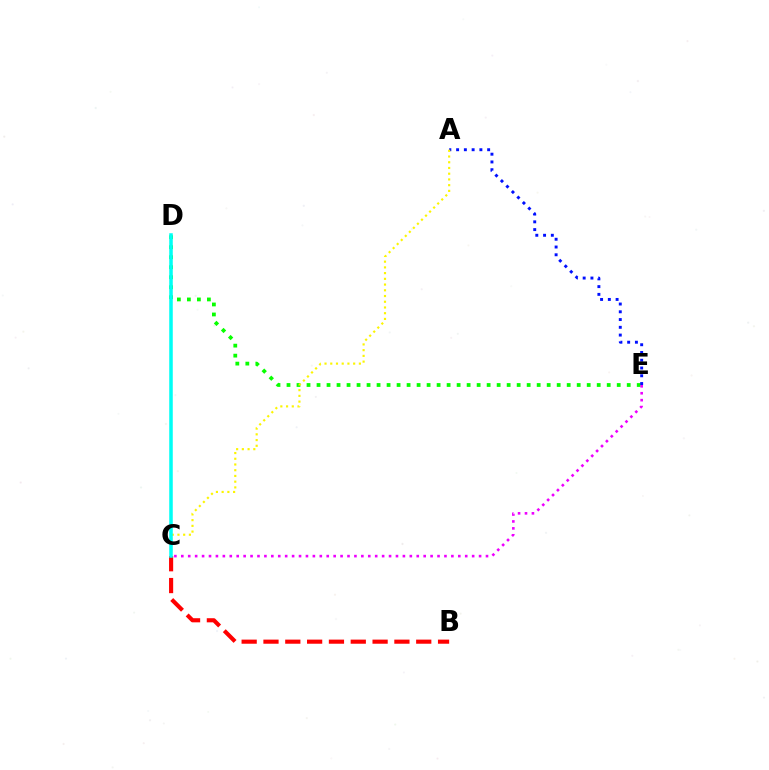{('D', 'E'): [{'color': '#08ff00', 'line_style': 'dotted', 'thickness': 2.72}], ('A', 'E'): [{'color': '#0010ff', 'line_style': 'dotted', 'thickness': 2.11}], ('C', 'E'): [{'color': '#ee00ff', 'line_style': 'dotted', 'thickness': 1.88}], ('A', 'C'): [{'color': '#fcf500', 'line_style': 'dotted', 'thickness': 1.56}], ('B', 'C'): [{'color': '#ff0000', 'line_style': 'dashed', 'thickness': 2.96}], ('C', 'D'): [{'color': '#00fff6', 'line_style': 'solid', 'thickness': 2.54}]}